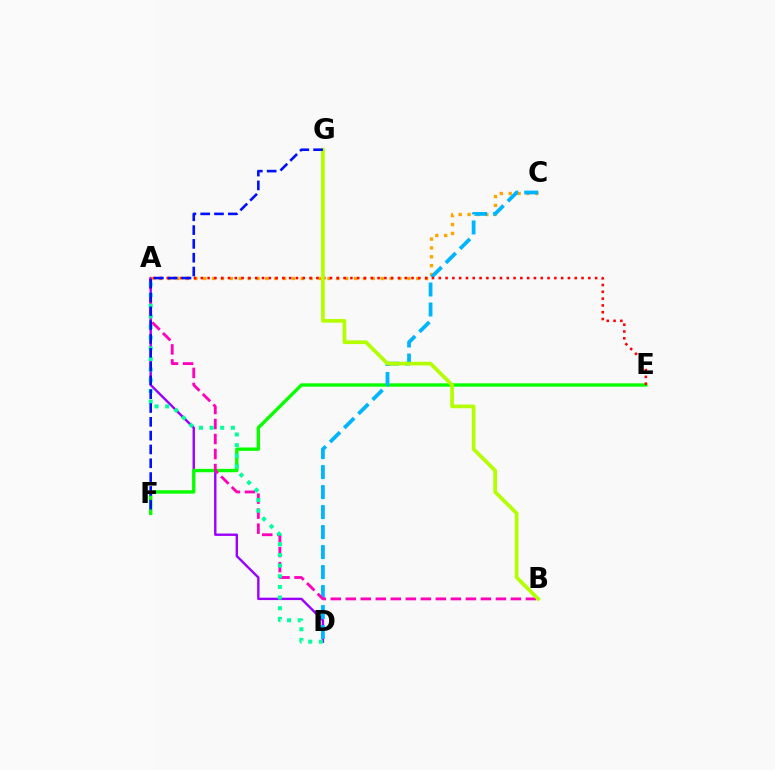{('A', 'D'): [{'color': '#9b00ff', 'line_style': 'solid', 'thickness': 1.72}, {'color': '#00ff9d', 'line_style': 'dotted', 'thickness': 2.89}], ('A', 'C'): [{'color': '#ffa500', 'line_style': 'dotted', 'thickness': 2.41}], ('E', 'F'): [{'color': '#08ff00', 'line_style': 'solid', 'thickness': 2.43}], ('C', 'D'): [{'color': '#00b5ff', 'line_style': 'dashed', 'thickness': 2.72}], ('A', 'B'): [{'color': '#ff00bd', 'line_style': 'dashed', 'thickness': 2.04}], ('A', 'E'): [{'color': '#ff0000', 'line_style': 'dotted', 'thickness': 1.85}], ('B', 'G'): [{'color': '#b3ff00', 'line_style': 'solid', 'thickness': 2.67}], ('F', 'G'): [{'color': '#0010ff', 'line_style': 'dashed', 'thickness': 1.88}]}